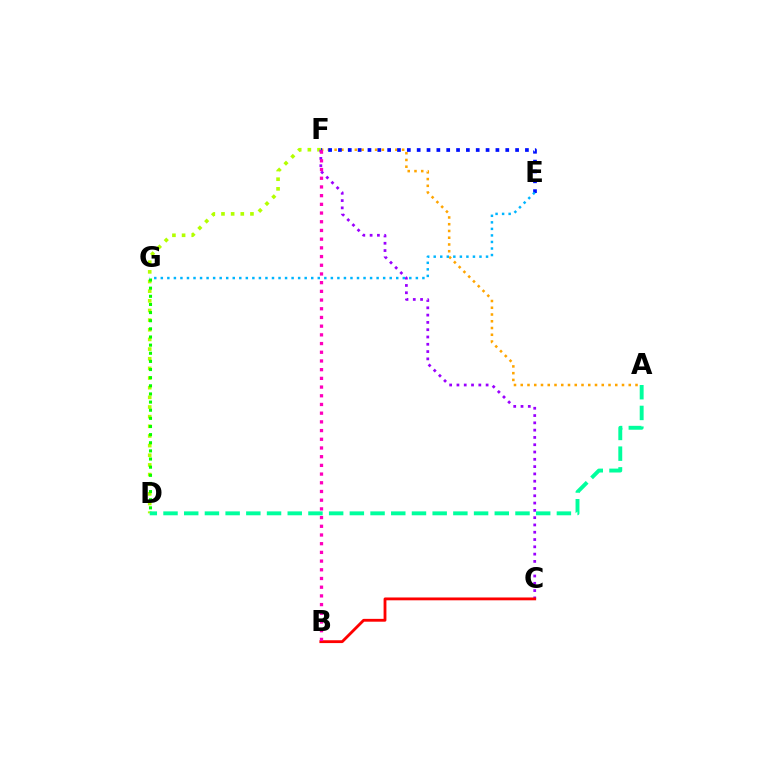{('A', 'F'): [{'color': '#ffa500', 'line_style': 'dotted', 'thickness': 1.83}], ('E', 'F'): [{'color': '#0010ff', 'line_style': 'dotted', 'thickness': 2.67}], ('D', 'F'): [{'color': '#b3ff00', 'line_style': 'dotted', 'thickness': 2.62}], ('C', 'F'): [{'color': '#9b00ff', 'line_style': 'dotted', 'thickness': 1.98}], ('D', 'G'): [{'color': '#08ff00', 'line_style': 'dotted', 'thickness': 2.21}], ('A', 'D'): [{'color': '#00ff9d', 'line_style': 'dashed', 'thickness': 2.81}], ('E', 'G'): [{'color': '#00b5ff', 'line_style': 'dotted', 'thickness': 1.78}], ('B', 'C'): [{'color': '#ff0000', 'line_style': 'solid', 'thickness': 2.04}], ('B', 'F'): [{'color': '#ff00bd', 'line_style': 'dotted', 'thickness': 2.36}]}